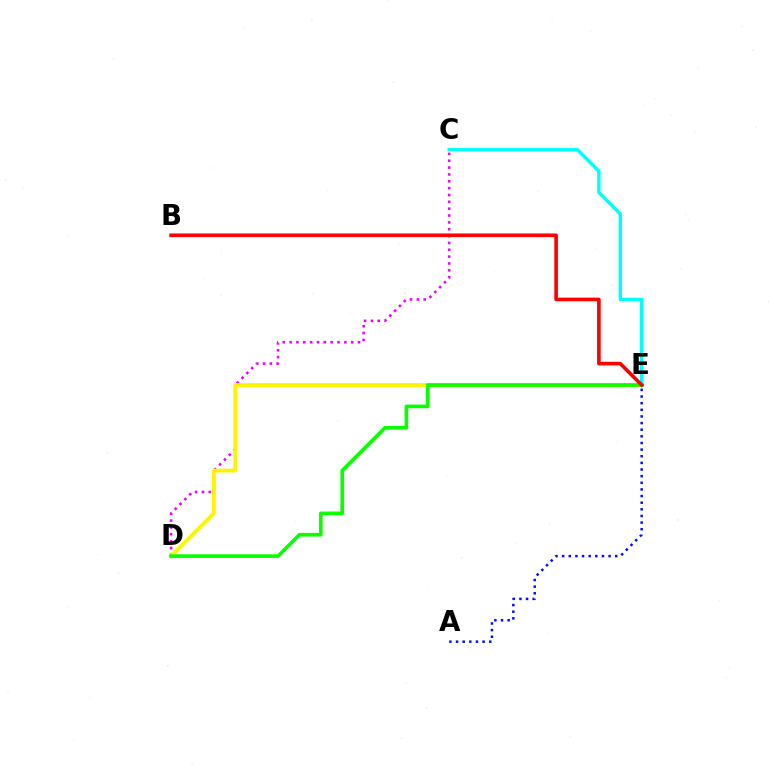{('C', 'D'): [{'color': '#ee00ff', 'line_style': 'dotted', 'thickness': 1.86}], ('D', 'E'): [{'color': '#fcf500', 'line_style': 'solid', 'thickness': 2.75}, {'color': '#08ff00', 'line_style': 'solid', 'thickness': 2.62}], ('C', 'E'): [{'color': '#00fff6', 'line_style': 'solid', 'thickness': 2.43}], ('A', 'E'): [{'color': '#0010ff', 'line_style': 'dotted', 'thickness': 1.8}], ('B', 'E'): [{'color': '#ff0000', 'line_style': 'solid', 'thickness': 2.61}]}